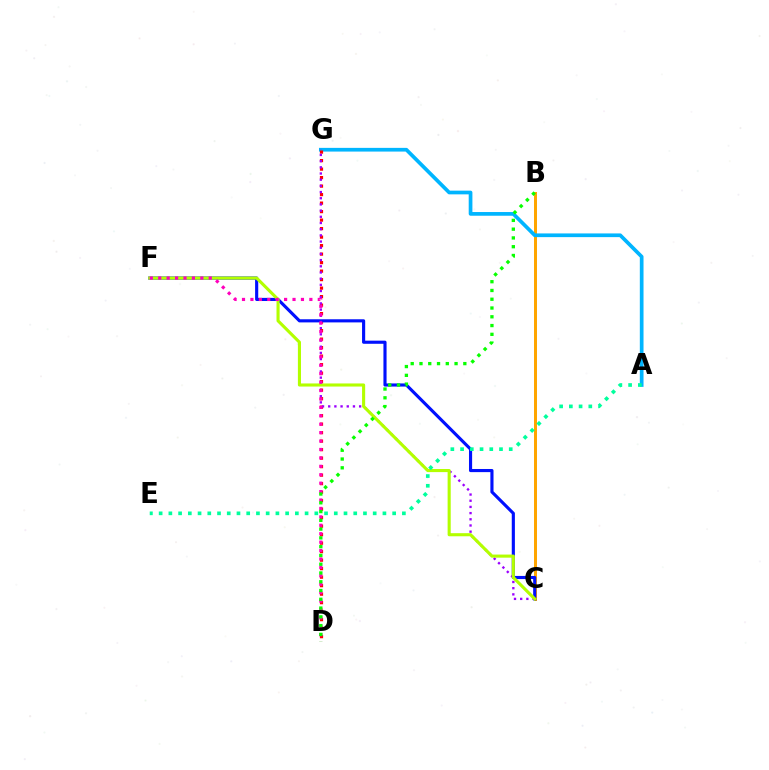{('B', 'C'): [{'color': '#ffa500', 'line_style': 'solid', 'thickness': 2.16}], ('A', 'G'): [{'color': '#00b5ff', 'line_style': 'solid', 'thickness': 2.67}], ('D', 'G'): [{'color': '#ff0000', 'line_style': 'dotted', 'thickness': 2.31}], ('C', 'F'): [{'color': '#0010ff', 'line_style': 'solid', 'thickness': 2.26}, {'color': '#b3ff00', 'line_style': 'solid', 'thickness': 2.23}], ('C', 'G'): [{'color': '#9b00ff', 'line_style': 'dotted', 'thickness': 1.68}], ('D', 'F'): [{'color': '#ff00bd', 'line_style': 'dotted', 'thickness': 2.29}], ('A', 'E'): [{'color': '#00ff9d', 'line_style': 'dotted', 'thickness': 2.64}], ('B', 'D'): [{'color': '#08ff00', 'line_style': 'dotted', 'thickness': 2.38}]}